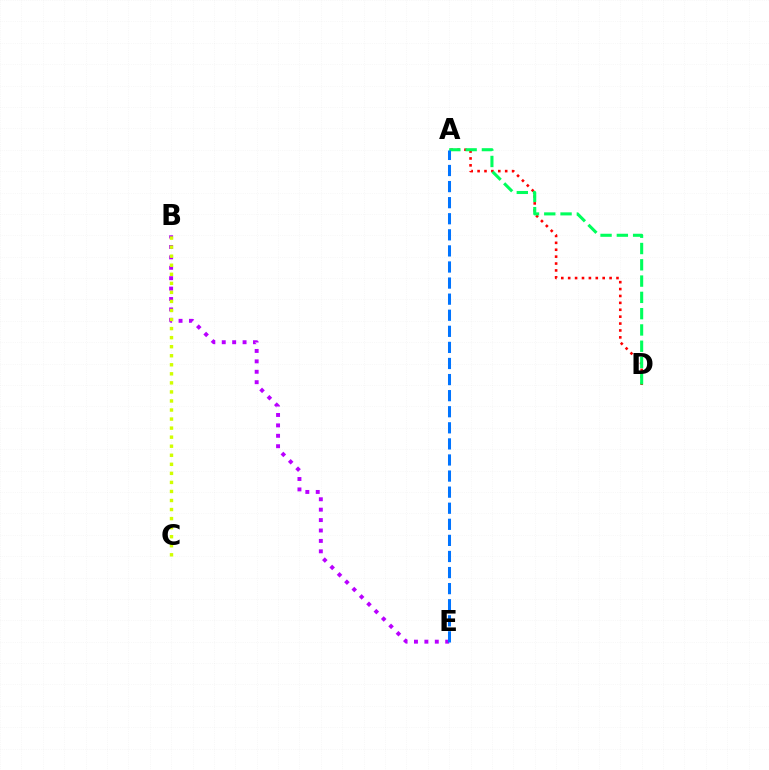{('A', 'D'): [{'color': '#ff0000', 'line_style': 'dotted', 'thickness': 1.87}, {'color': '#00ff5c', 'line_style': 'dashed', 'thickness': 2.21}], ('B', 'E'): [{'color': '#b900ff', 'line_style': 'dotted', 'thickness': 2.83}], ('B', 'C'): [{'color': '#d1ff00', 'line_style': 'dotted', 'thickness': 2.46}], ('A', 'E'): [{'color': '#0074ff', 'line_style': 'dashed', 'thickness': 2.18}]}